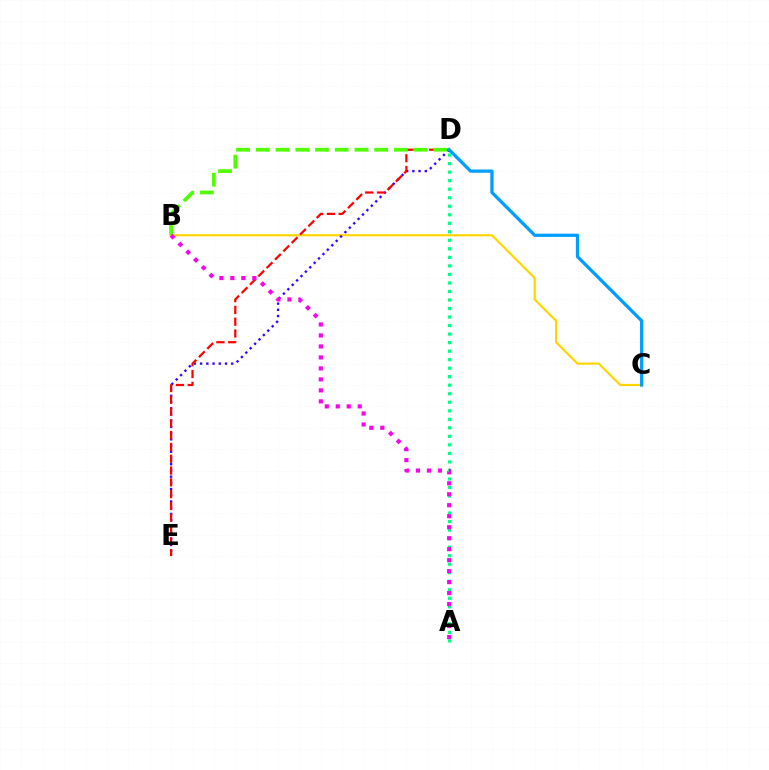{('B', 'C'): [{'color': '#ffd500', 'line_style': 'solid', 'thickness': 1.58}], ('A', 'D'): [{'color': '#00ff86', 'line_style': 'dotted', 'thickness': 2.32}], ('D', 'E'): [{'color': '#3700ff', 'line_style': 'dotted', 'thickness': 1.69}, {'color': '#ff0000', 'line_style': 'dashed', 'thickness': 1.6}], ('B', 'D'): [{'color': '#4fff00', 'line_style': 'dashed', 'thickness': 2.68}], ('C', 'D'): [{'color': '#009eff', 'line_style': 'solid', 'thickness': 2.35}], ('A', 'B'): [{'color': '#ff00ed', 'line_style': 'dotted', 'thickness': 2.98}]}